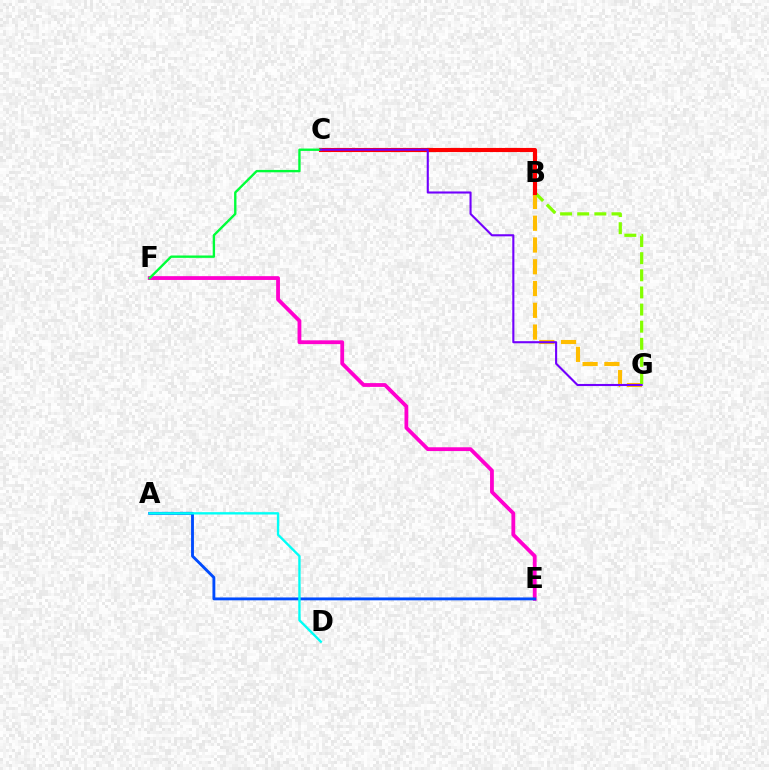{('B', 'G'): [{'color': '#ffbd00', 'line_style': 'dashed', 'thickness': 2.96}, {'color': '#84ff00', 'line_style': 'dashed', 'thickness': 2.33}], ('E', 'F'): [{'color': '#ff00cf', 'line_style': 'solid', 'thickness': 2.73}], ('B', 'C'): [{'color': '#ff0000', 'line_style': 'solid', 'thickness': 2.96}], ('C', 'F'): [{'color': '#00ff39', 'line_style': 'solid', 'thickness': 1.71}], ('A', 'E'): [{'color': '#004bff', 'line_style': 'solid', 'thickness': 2.06}], ('C', 'G'): [{'color': '#7200ff', 'line_style': 'solid', 'thickness': 1.51}], ('A', 'D'): [{'color': '#00fff6', 'line_style': 'solid', 'thickness': 1.7}]}